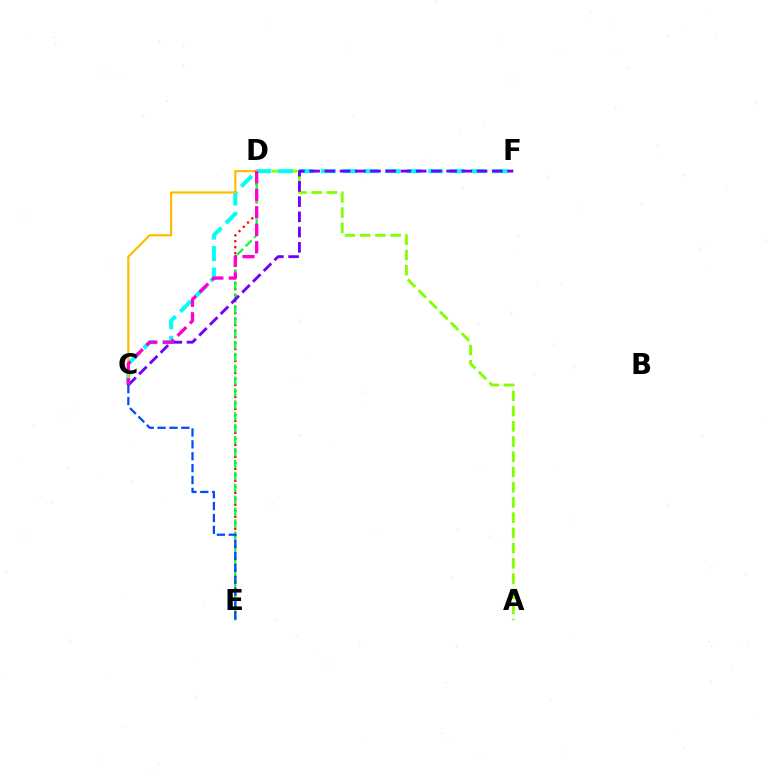{('D', 'E'): [{'color': '#ff0000', 'line_style': 'dotted', 'thickness': 1.63}, {'color': '#00ff39', 'line_style': 'dashed', 'thickness': 1.62}], ('A', 'D'): [{'color': '#84ff00', 'line_style': 'dashed', 'thickness': 2.07}], ('C', 'F'): [{'color': '#00fff6', 'line_style': 'dashed', 'thickness': 2.92}, {'color': '#7200ff', 'line_style': 'dashed', 'thickness': 2.07}], ('C', 'D'): [{'color': '#ffbd00', 'line_style': 'solid', 'thickness': 1.6}, {'color': '#ff00cf', 'line_style': 'dashed', 'thickness': 2.38}], ('C', 'E'): [{'color': '#004bff', 'line_style': 'dashed', 'thickness': 1.61}]}